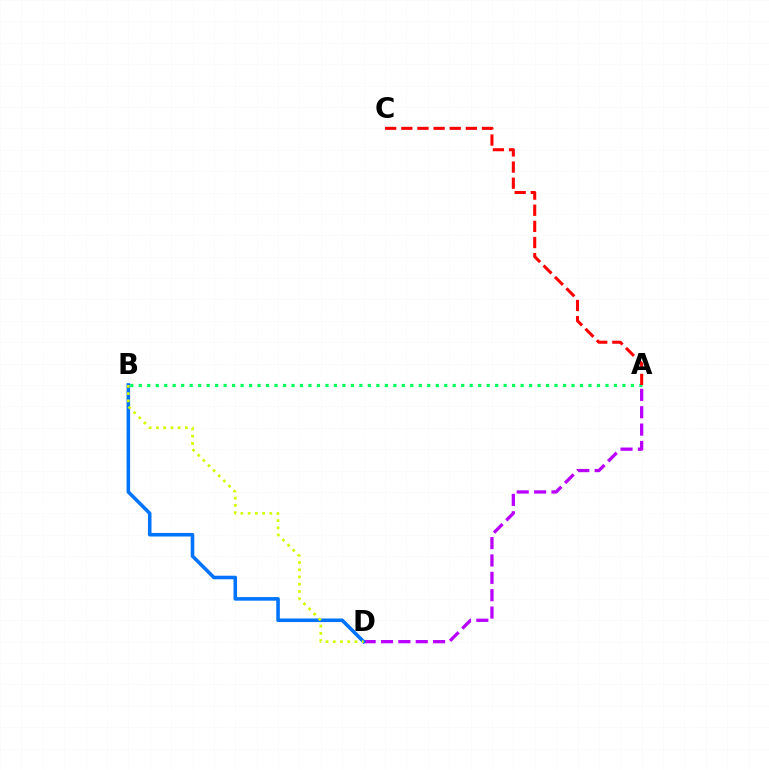{('A', 'B'): [{'color': '#00ff5c', 'line_style': 'dotted', 'thickness': 2.31}], ('A', 'C'): [{'color': '#ff0000', 'line_style': 'dashed', 'thickness': 2.19}], ('A', 'D'): [{'color': '#b900ff', 'line_style': 'dashed', 'thickness': 2.36}], ('B', 'D'): [{'color': '#0074ff', 'line_style': 'solid', 'thickness': 2.57}, {'color': '#d1ff00', 'line_style': 'dotted', 'thickness': 1.97}]}